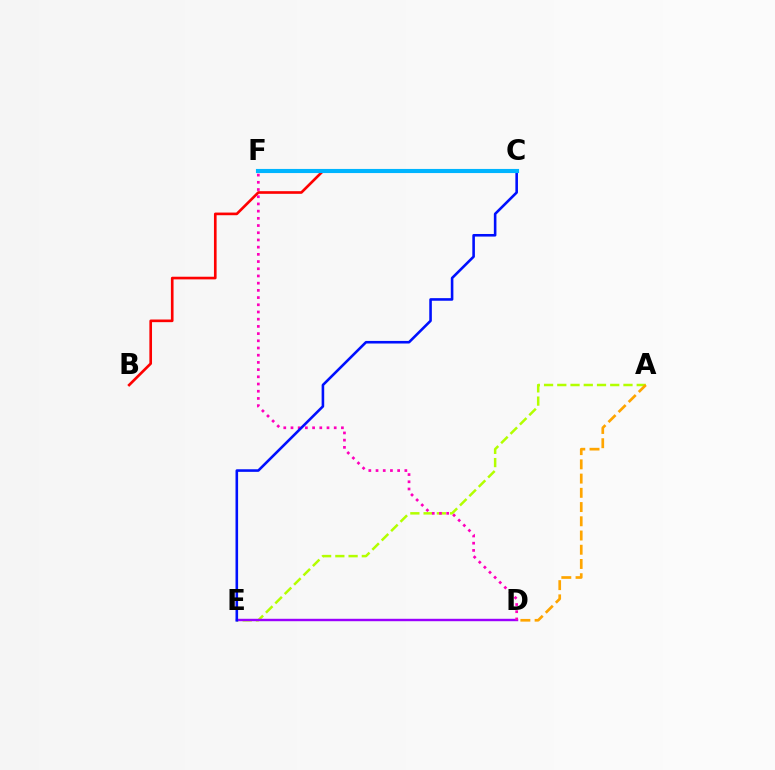{('B', 'C'): [{'color': '#ff0000', 'line_style': 'solid', 'thickness': 1.91}], ('A', 'E'): [{'color': '#b3ff00', 'line_style': 'dashed', 'thickness': 1.8}], ('C', 'F'): [{'color': '#00ff9d', 'line_style': 'solid', 'thickness': 1.7}, {'color': '#08ff00', 'line_style': 'solid', 'thickness': 2.68}, {'color': '#00b5ff', 'line_style': 'solid', 'thickness': 2.96}], ('A', 'D'): [{'color': '#ffa500', 'line_style': 'dashed', 'thickness': 1.93}], ('D', 'E'): [{'color': '#9b00ff', 'line_style': 'solid', 'thickness': 1.75}], ('D', 'F'): [{'color': '#ff00bd', 'line_style': 'dotted', 'thickness': 1.96}], ('C', 'E'): [{'color': '#0010ff', 'line_style': 'solid', 'thickness': 1.86}]}